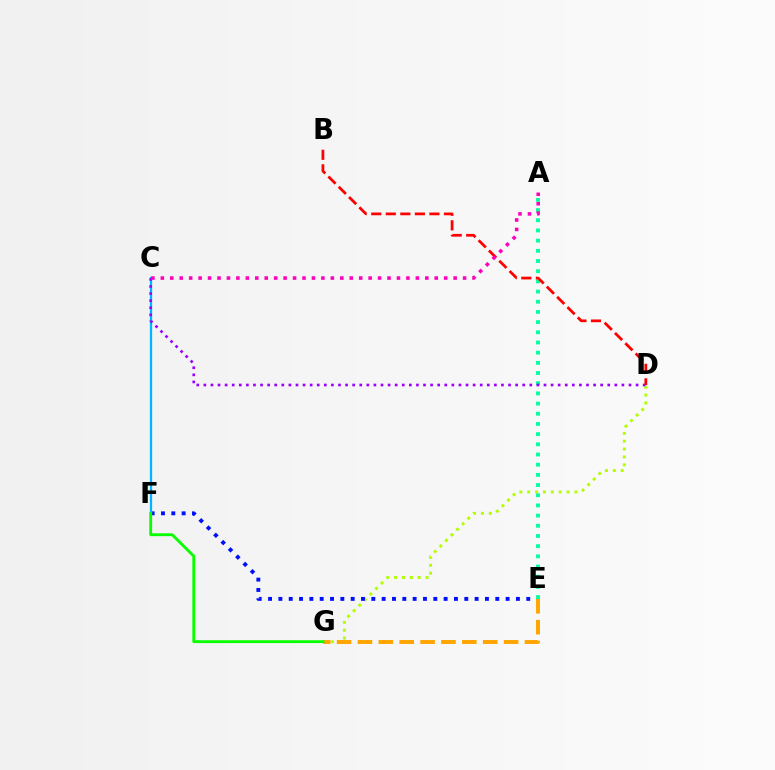{('D', 'G'): [{'color': '#b3ff00', 'line_style': 'dotted', 'thickness': 2.14}], ('E', 'F'): [{'color': '#0010ff', 'line_style': 'dotted', 'thickness': 2.81}], ('A', 'E'): [{'color': '#00ff9d', 'line_style': 'dotted', 'thickness': 2.77}], ('C', 'F'): [{'color': '#00b5ff', 'line_style': 'solid', 'thickness': 1.63}], ('E', 'G'): [{'color': '#ffa500', 'line_style': 'dashed', 'thickness': 2.84}], ('C', 'D'): [{'color': '#9b00ff', 'line_style': 'dotted', 'thickness': 1.93}], ('B', 'D'): [{'color': '#ff0000', 'line_style': 'dashed', 'thickness': 1.98}], ('F', 'G'): [{'color': '#08ff00', 'line_style': 'solid', 'thickness': 2.04}], ('A', 'C'): [{'color': '#ff00bd', 'line_style': 'dotted', 'thickness': 2.57}]}